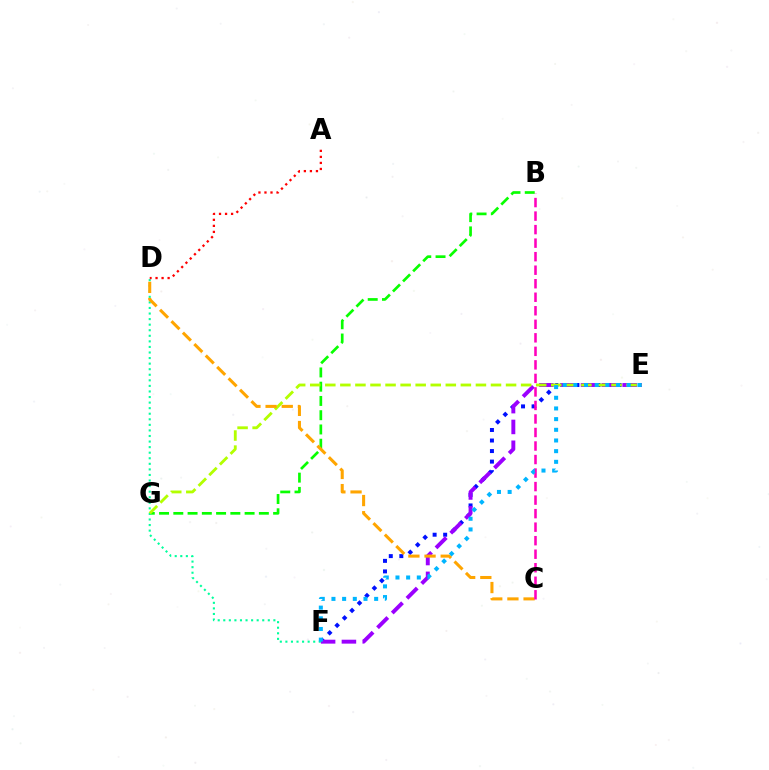{('B', 'G'): [{'color': '#08ff00', 'line_style': 'dashed', 'thickness': 1.94}], ('E', 'F'): [{'color': '#0010ff', 'line_style': 'dotted', 'thickness': 2.86}, {'color': '#9b00ff', 'line_style': 'dashed', 'thickness': 2.83}, {'color': '#00b5ff', 'line_style': 'dotted', 'thickness': 2.9}], ('D', 'F'): [{'color': '#00ff9d', 'line_style': 'dotted', 'thickness': 1.51}], ('E', 'G'): [{'color': '#b3ff00', 'line_style': 'dashed', 'thickness': 2.05}], ('C', 'D'): [{'color': '#ffa500', 'line_style': 'dashed', 'thickness': 2.2}], ('B', 'C'): [{'color': '#ff00bd', 'line_style': 'dashed', 'thickness': 1.84}], ('A', 'D'): [{'color': '#ff0000', 'line_style': 'dotted', 'thickness': 1.64}]}